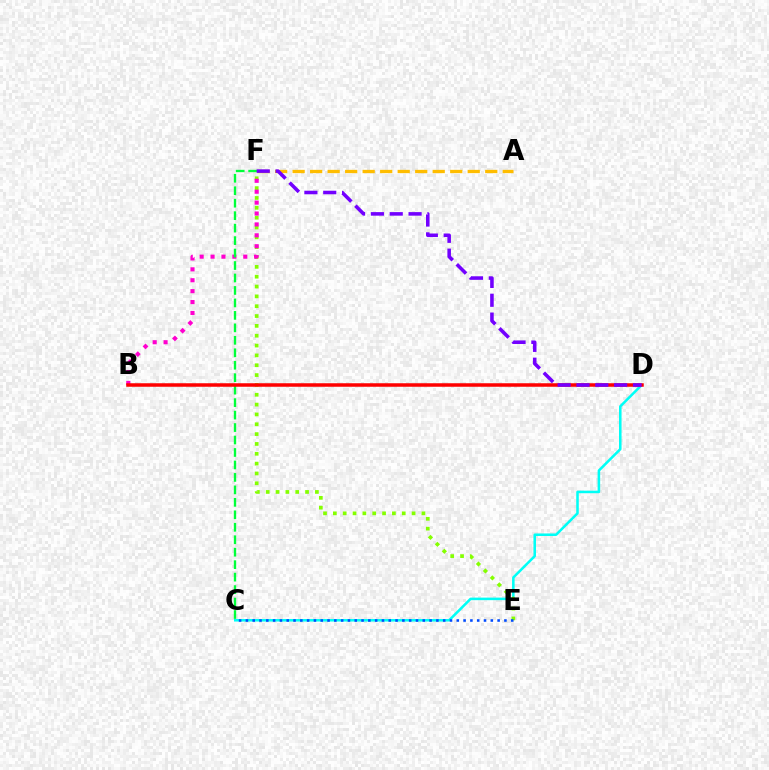{('C', 'D'): [{'color': '#00fff6', 'line_style': 'solid', 'thickness': 1.83}], ('E', 'F'): [{'color': '#84ff00', 'line_style': 'dotted', 'thickness': 2.67}], ('B', 'F'): [{'color': '#ff00cf', 'line_style': 'dotted', 'thickness': 2.96}], ('C', 'E'): [{'color': '#004bff', 'line_style': 'dotted', 'thickness': 1.85}], ('C', 'F'): [{'color': '#00ff39', 'line_style': 'dashed', 'thickness': 1.69}], ('A', 'F'): [{'color': '#ffbd00', 'line_style': 'dashed', 'thickness': 2.38}], ('B', 'D'): [{'color': '#ff0000', 'line_style': 'solid', 'thickness': 2.53}], ('D', 'F'): [{'color': '#7200ff', 'line_style': 'dashed', 'thickness': 2.56}]}